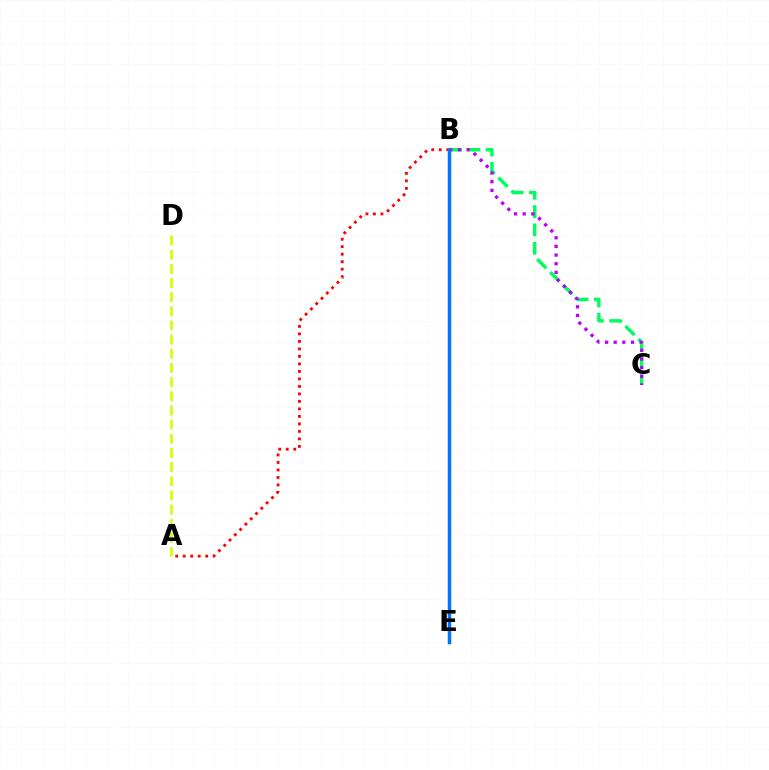{('B', 'C'): [{'color': '#00ff5c', 'line_style': 'dashed', 'thickness': 2.49}, {'color': '#b900ff', 'line_style': 'dotted', 'thickness': 2.35}], ('A', 'D'): [{'color': '#d1ff00', 'line_style': 'dashed', 'thickness': 1.92}], ('A', 'B'): [{'color': '#ff0000', 'line_style': 'dotted', 'thickness': 2.04}], ('B', 'E'): [{'color': '#0074ff', 'line_style': 'solid', 'thickness': 2.52}]}